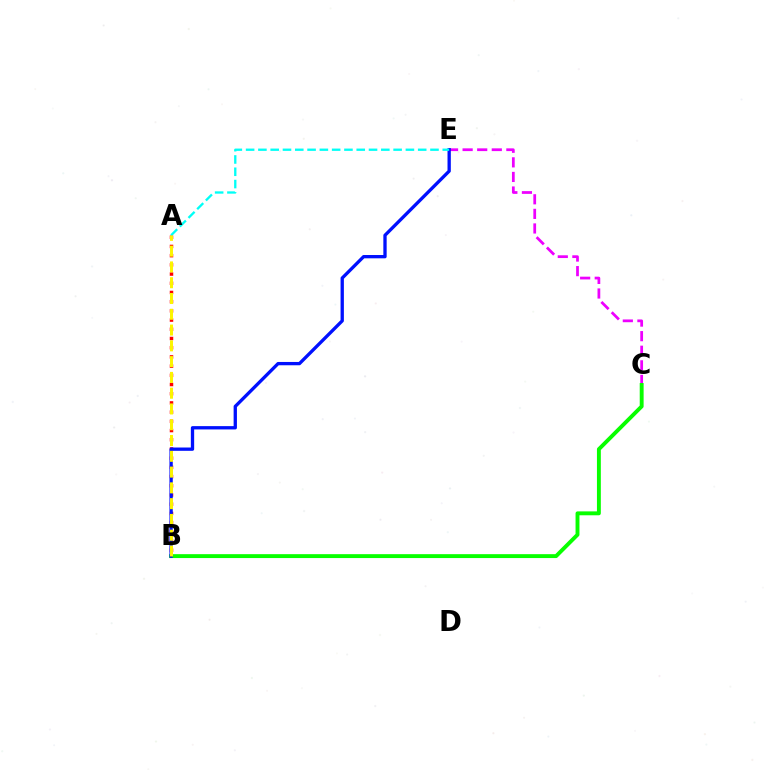{('C', 'E'): [{'color': '#ee00ff', 'line_style': 'dashed', 'thickness': 1.98}], ('A', 'B'): [{'color': '#ff0000', 'line_style': 'dotted', 'thickness': 2.5}, {'color': '#fcf500', 'line_style': 'dashed', 'thickness': 2.14}], ('B', 'C'): [{'color': '#08ff00', 'line_style': 'solid', 'thickness': 2.81}], ('B', 'E'): [{'color': '#0010ff', 'line_style': 'solid', 'thickness': 2.38}], ('A', 'E'): [{'color': '#00fff6', 'line_style': 'dashed', 'thickness': 1.67}]}